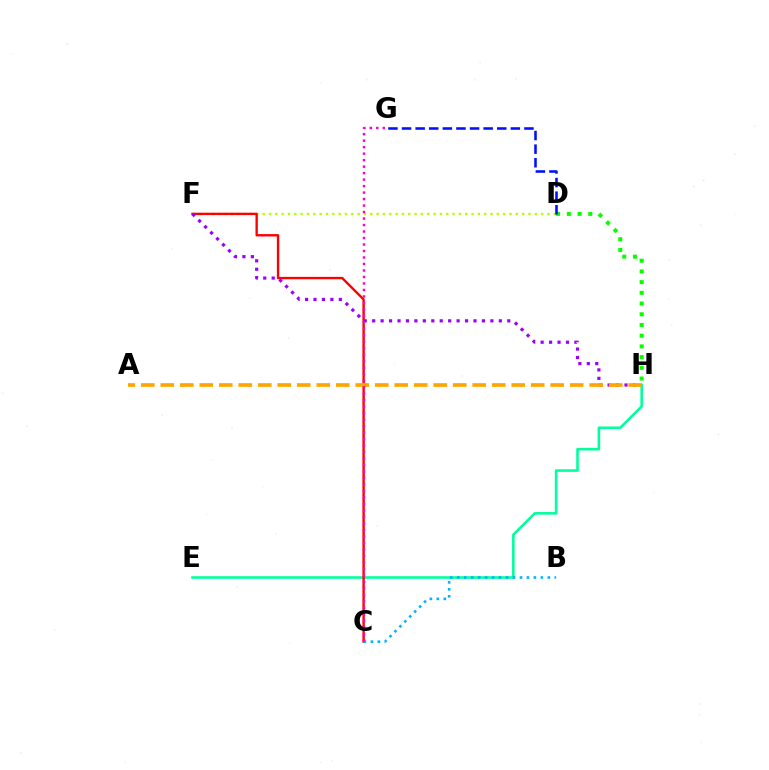{('D', 'F'): [{'color': '#b3ff00', 'line_style': 'dotted', 'thickness': 1.72}], ('D', 'H'): [{'color': '#08ff00', 'line_style': 'dotted', 'thickness': 2.91}], ('E', 'H'): [{'color': '#00ff9d', 'line_style': 'solid', 'thickness': 1.85}], ('D', 'G'): [{'color': '#0010ff', 'line_style': 'dashed', 'thickness': 1.85}], ('C', 'F'): [{'color': '#ff0000', 'line_style': 'solid', 'thickness': 1.71}], ('F', 'H'): [{'color': '#9b00ff', 'line_style': 'dotted', 'thickness': 2.29}], ('A', 'H'): [{'color': '#ffa500', 'line_style': 'dashed', 'thickness': 2.65}], ('B', 'C'): [{'color': '#00b5ff', 'line_style': 'dotted', 'thickness': 1.89}], ('C', 'G'): [{'color': '#ff00bd', 'line_style': 'dotted', 'thickness': 1.76}]}